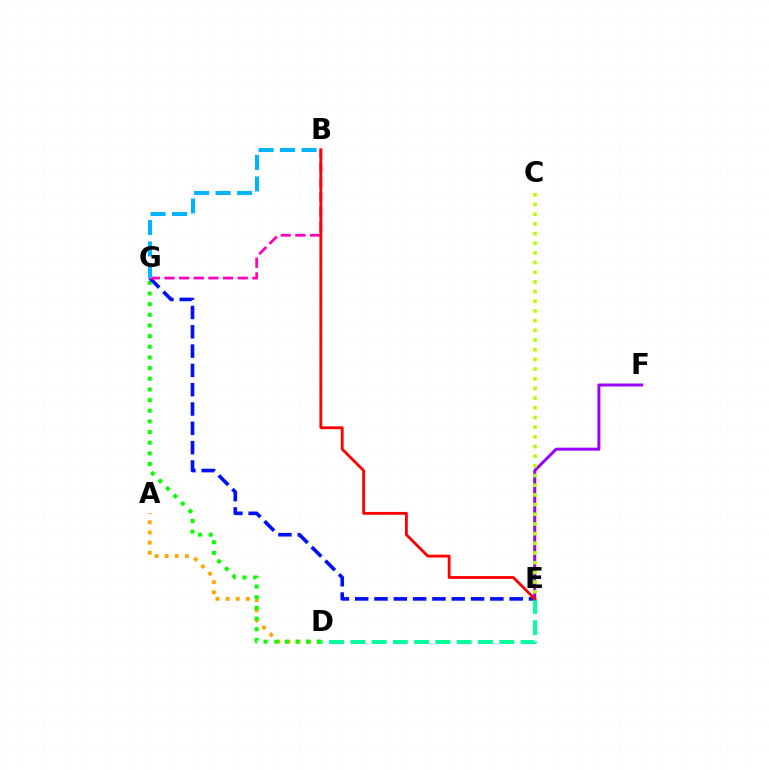{('A', 'D'): [{'color': '#ffa500', 'line_style': 'dotted', 'thickness': 2.75}], ('D', 'G'): [{'color': '#08ff00', 'line_style': 'dotted', 'thickness': 2.9}], ('E', 'G'): [{'color': '#0010ff', 'line_style': 'dashed', 'thickness': 2.62}], ('E', 'F'): [{'color': '#9b00ff', 'line_style': 'solid', 'thickness': 2.15}], ('B', 'G'): [{'color': '#ff00bd', 'line_style': 'dashed', 'thickness': 1.99}, {'color': '#00b5ff', 'line_style': 'dashed', 'thickness': 2.92}], ('D', 'E'): [{'color': '#00ff9d', 'line_style': 'dashed', 'thickness': 2.89}], ('B', 'E'): [{'color': '#ff0000', 'line_style': 'solid', 'thickness': 2.04}], ('C', 'E'): [{'color': '#b3ff00', 'line_style': 'dotted', 'thickness': 2.63}]}